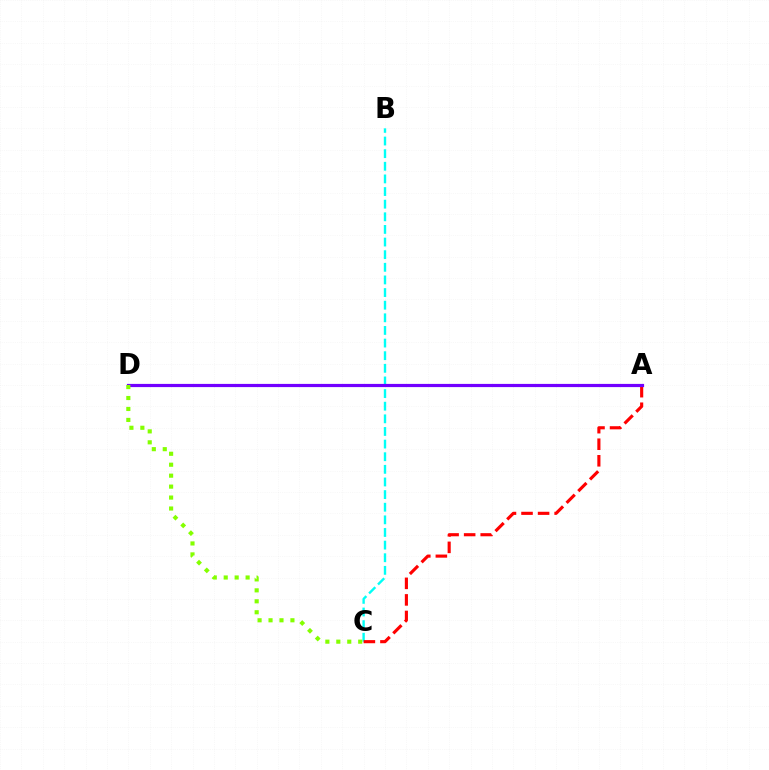{('B', 'C'): [{'color': '#00fff6', 'line_style': 'dashed', 'thickness': 1.72}], ('A', 'C'): [{'color': '#ff0000', 'line_style': 'dashed', 'thickness': 2.25}], ('A', 'D'): [{'color': '#7200ff', 'line_style': 'solid', 'thickness': 2.3}], ('C', 'D'): [{'color': '#84ff00', 'line_style': 'dotted', 'thickness': 2.97}]}